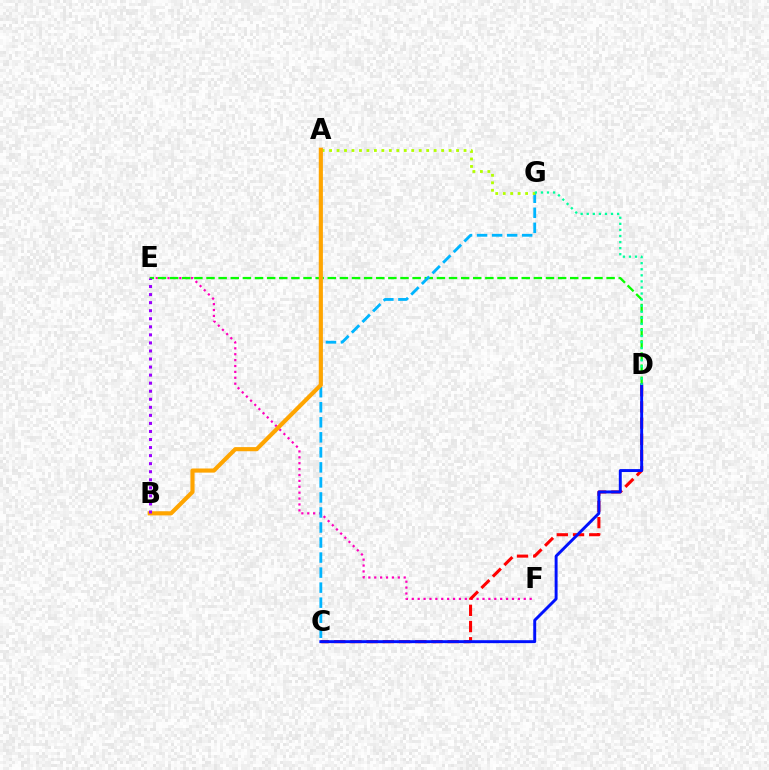{('E', 'F'): [{'color': '#ff00bd', 'line_style': 'dotted', 'thickness': 1.6}], ('D', 'E'): [{'color': '#08ff00', 'line_style': 'dashed', 'thickness': 1.65}], ('C', 'G'): [{'color': '#00b5ff', 'line_style': 'dashed', 'thickness': 2.04}], ('C', 'D'): [{'color': '#ff0000', 'line_style': 'dashed', 'thickness': 2.2}, {'color': '#0010ff', 'line_style': 'solid', 'thickness': 2.11}], ('A', 'G'): [{'color': '#b3ff00', 'line_style': 'dotted', 'thickness': 2.03}], ('A', 'B'): [{'color': '#ffa500', 'line_style': 'solid', 'thickness': 2.98}], ('B', 'E'): [{'color': '#9b00ff', 'line_style': 'dotted', 'thickness': 2.19}], ('D', 'G'): [{'color': '#00ff9d', 'line_style': 'dotted', 'thickness': 1.65}]}